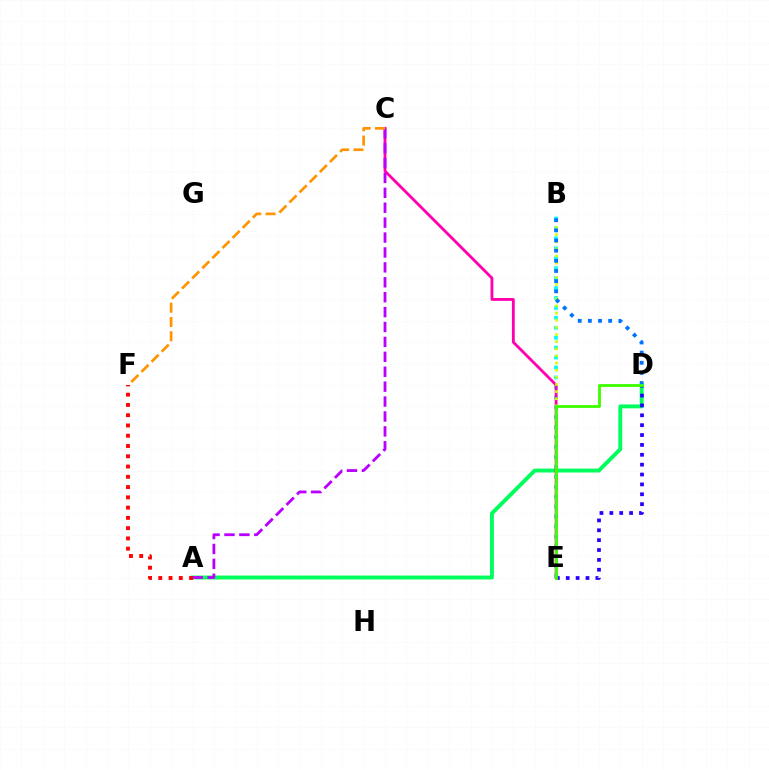{('A', 'D'): [{'color': '#00ff5c', 'line_style': 'solid', 'thickness': 2.81}], ('B', 'E'): [{'color': '#00fff6', 'line_style': 'dotted', 'thickness': 2.7}, {'color': '#d1ff00', 'line_style': 'dotted', 'thickness': 1.94}], ('C', 'E'): [{'color': '#ff00ac', 'line_style': 'solid', 'thickness': 2.03}], ('A', 'C'): [{'color': '#b900ff', 'line_style': 'dashed', 'thickness': 2.03}], ('C', 'F'): [{'color': '#ff9400', 'line_style': 'dashed', 'thickness': 1.94}], ('B', 'D'): [{'color': '#0074ff', 'line_style': 'dotted', 'thickness': 2.76}], ('D', 'E'): [{'color': '#2500ff', 'line_style': 'dotted', 'thickness': 2.68}, {'color': '#3dff00', 'line_style': 'solid', 'thickness': 2.04}], ('A', 'F'): [{'color': '#ff0000', 'line_style': 'dotted', 'thickness': 2.79}]}